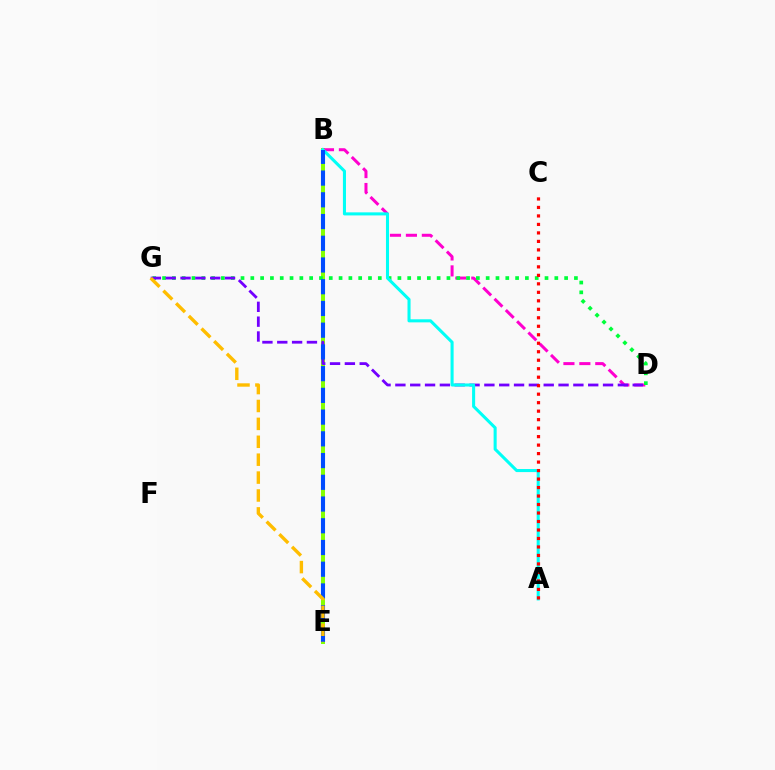{('B', 'E'): [{'color': '#84ff00', 'line_style': 'solid', 'thickness': 2.86}, {'color': '#004bff', 'line_style': 'dashed', 'thickness': 2.95}], ('B', 'D'): [{'color': '#ff00cf', 'line_style': 'dashed', 'thickness': 2.16}], ('D', 'G'): [{'color': '#00ff39', 'line_style': 'dotted', 'thickness': 2.66}, {'color': '#7200ff', 'line_style': 'dashed', 'thickness': 2.02}], ('A', 'B'): [{'color': '#00fff6', 'line_style': 'solid', 'thickness': 2.2}], ('E', 'G'): [{'color': '#ffbd00', 'line_style': 'dashed', 'thickness': 2.43}], ('A', 'C'): [{'color': '#ff0000', 'line_style': 'dotted', 'thickness': 2.31}]}